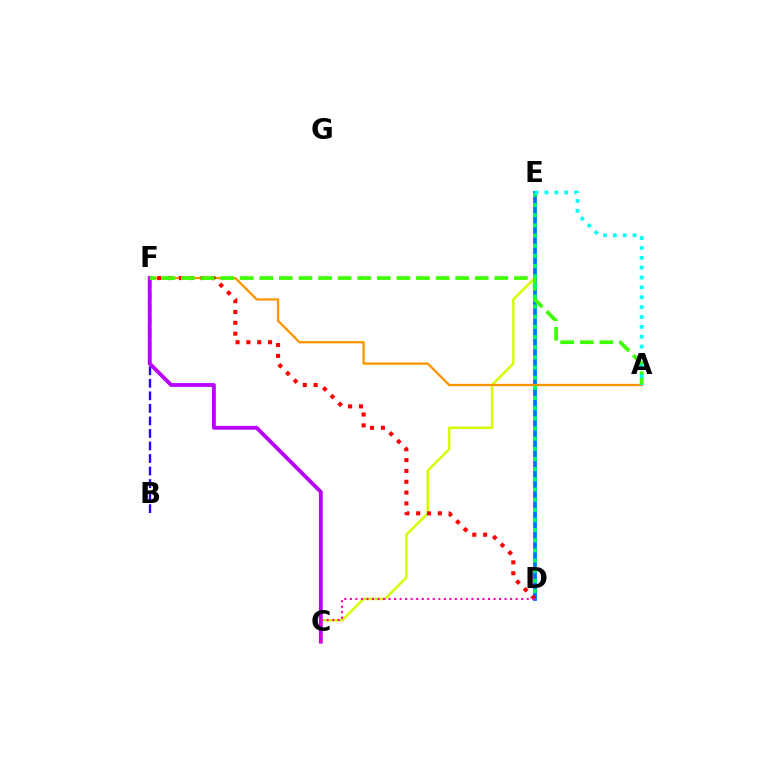{('C', 'E'): [{'color': '#d1ff00', 'line_style': 'solid', 'thickness': 1.77}], ('D', 'E'): [{'color': '#0074ff', 'line_style': 'solid', 'thickness': 2.74}, {'color': '#00ff5c', 'line_style': 'dotted', 'thickness': 2.76}], ('B', 'F'): [{'color': '#2500ff', 'line_style': 'dashed', 'thickness': 1.7}], ('A', 'F'): [{'color': '#ff9400', 'line_style': 'solid', 'thickness': 1.65}, {'color': '#3dff00', 'line_style': 'dashed', 'thickness': 2.66}], ('D', 'F'): [{'color': '#ff0000', 'line_style': 'dotted', 'thickness': 2.94}], ('C', 'F'): [{'color': '#b900ff', 'line_style': 'solid', 'thickness': 2.76}], ('C', 'D'): [{'color': '#ff00ac', 'line_style': 'dotted', 'thickness': 1.5}], ('A', 'E'): [{'color': '#00fff6', 'line_style': 'dotted', 'thickness': 2.68}]}